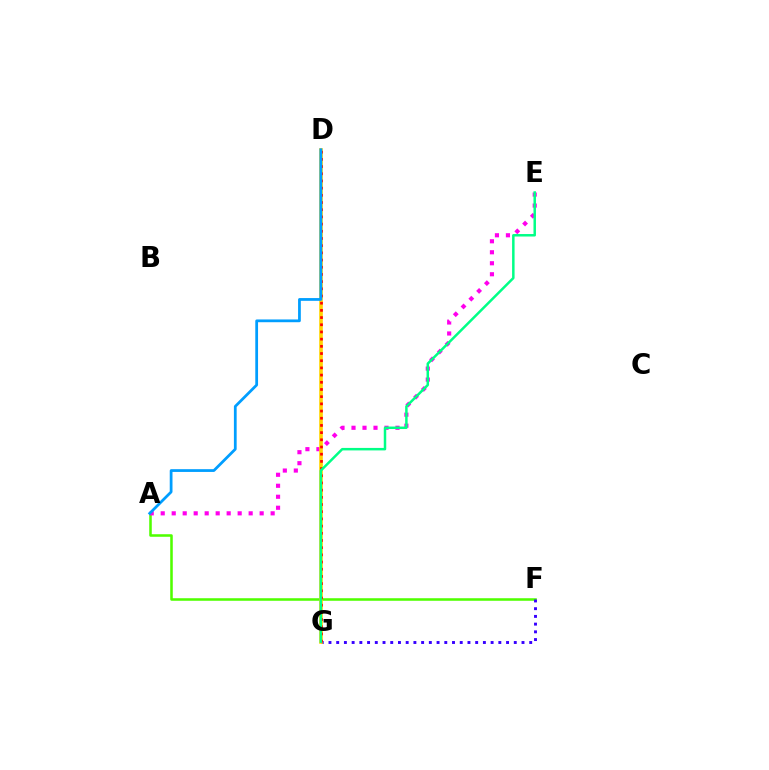{('A', 'F'): [{'color': '#4fff00', 'line_style': 'solid', 'thickness': 1.84}], ('A', 'E'): [{'color': '#ff00ed', 'line_style': 'dotted', 'thickness': 2.99}], ('F', 'G'): [{'color': '#3700ff', 'line_style': 'dotted', 'thickness': 2.1}], ('D', 'G'): [{'color': '#ffd500', 'line_style': 'solid', 'thickness': 2.63}, {'color': '#ff0000', 'line_style': 'dotted', 'thickness': 1.95}], ('A', 'D'): [{'color': '#009eff', 'line_style': 'solid', 'thickness': 1.99}], ('E', 'G'): [{'color': '#00ff86', 'line_style': 'solid', 'thickness': 1.79}]}